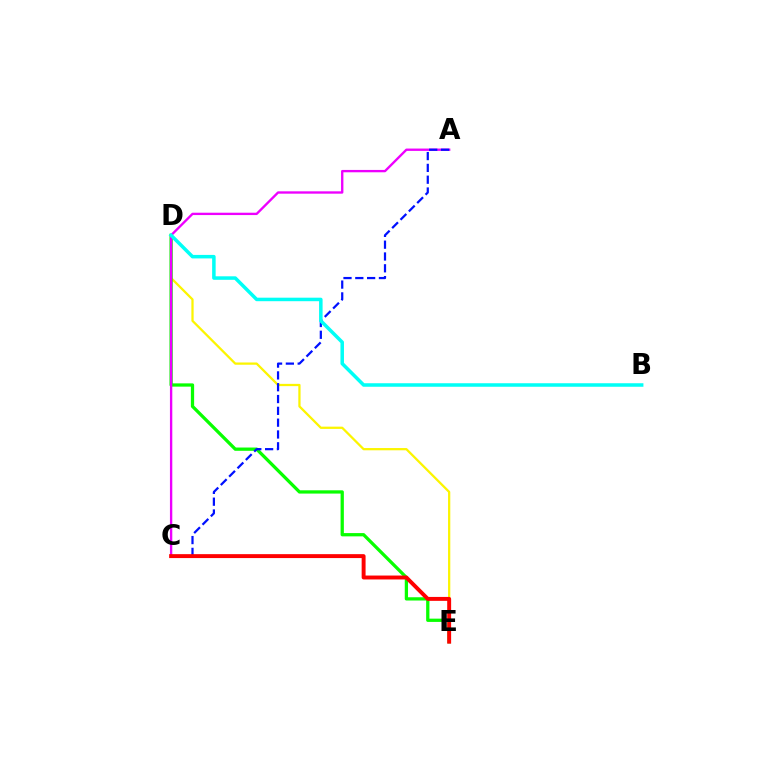{('D', 'E'): [{'color': '#fcf500', 'line_style': 'solid', 'thickness': 1.63}, {'color': '#08ff00', 'line_style': 'solid', 'thickness': 2.35}], ('A', 'C'): [{'color': '#ee00ff', 'line_style': 'solid', 'thickness': 1.69}, {'color': '#0010ff', 'line_style': 'dashed', 'thickness': 1.6}], ('C', 'E'): [{'color': '#ff0000', 'line_style': 'solid', 'thickness': 2.83}], ('B', 'D'): [{'color': '#00fff6', 'line_style': 'solid', 'thickness': 2.53}]}